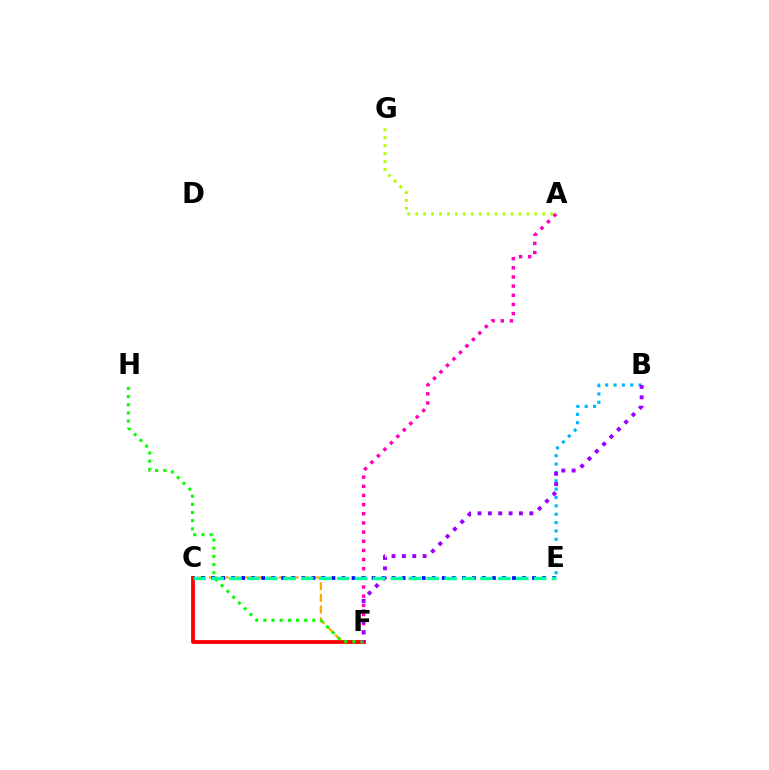{('C', 'F'): [{'color': '#ffa500', 'line_style': 'dashed', 'thickness': 1.58}, {'color': '#ff0000', 'line_style': 'solid', 'thickness': 2.75}], ('A', 'F'): [{'color': '#ff00bd', 'line_style': 'dotted', 'thickness': 2.49}], ('C', 'E'): [{'color': '#0010ff', 'line_style': 'dotted', 'thickness': 2.73}, {'color': '#00ff9d', 'line_style': 'dashed', 'thickness': 2.43}], ('B', 'E'): [{'color': '#00b5ff', 'line_style': 'dotted', 'thickness': 2.27}], ('A', 'G'): [{'color': '#b3ff00', 'line_style': 'dotted', 'thickness': 2.16}], ('F', 'H'): [{'color': '#08ff00', 'line_style': 'dotted', 'thickness': 2.22}], ('B', 'F'): [{'color': '#9b00ff', 'line_style': 'dotted', 'thickness': 2.82}]}